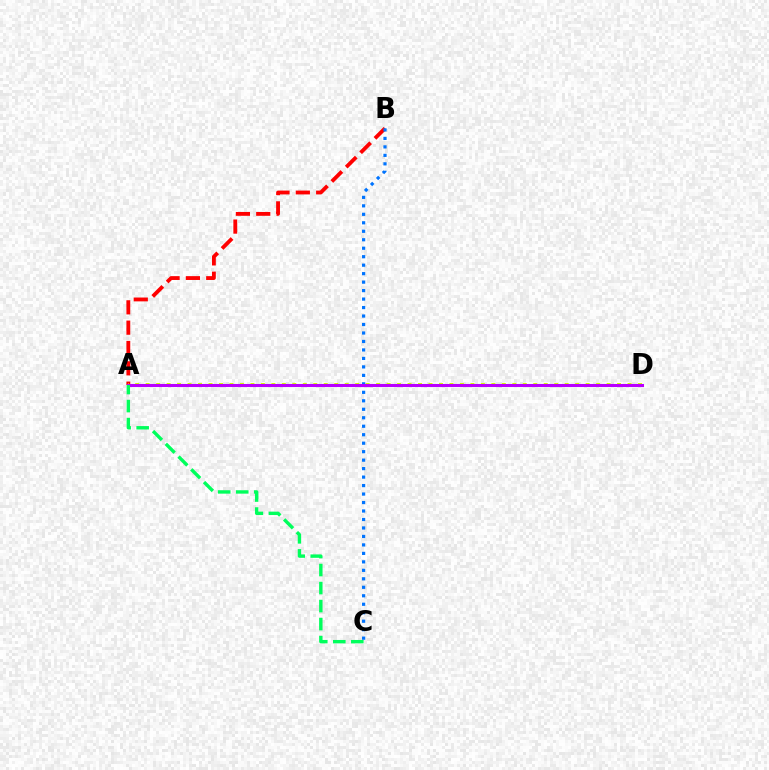{('A', 'B'): [{'color': '#ff0000', 'line_style': 'dashed', 'thickness': 2.76}], ('A', 'D'): [{'color': '#d1ff00', 'line_style': 'dotted', 'thickness': 2.85}, {'color': '#b900ff', 'line_style': 'solid', 'thickness': 2.2}], ('B', 'C'): [{'color': '#0074ff', 'line_style': 'dotted', 'thickness': 2.3}], ('A', 'C'): [{'color': '#00ff5c', 'line_style': 'dashed', 'thickness': 2.45}]}